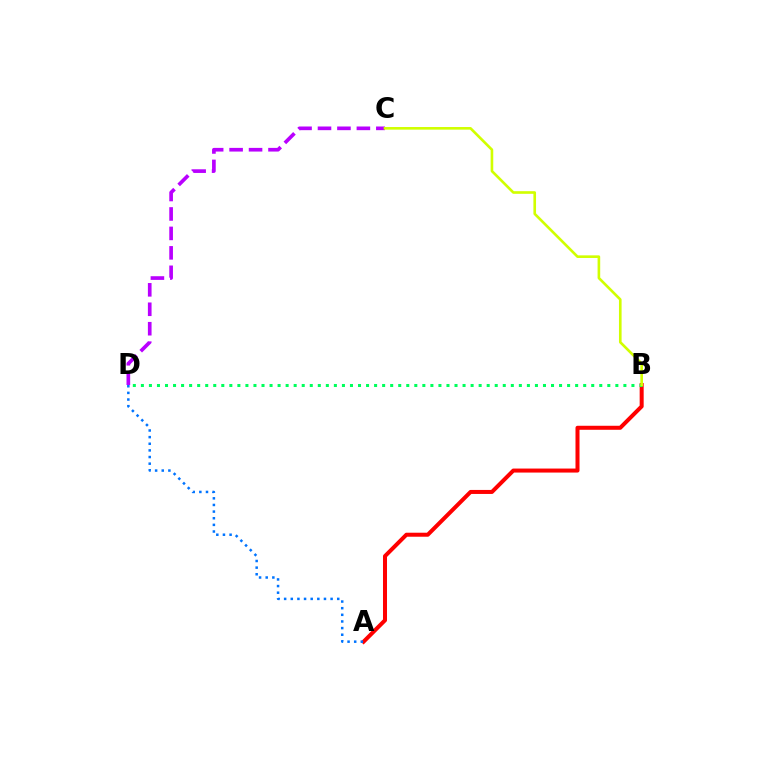{('A', 'B'): [{'color': '#ff0000', 'line_style': 'solid', 'thickness': 2.89}], ('A', 'D'): [{'color': '#0074ff', 'line_style': 'dotted', 'thickness': 1.8}], ('C', 'D'): [{'color': '#b900ff', 'line_style': 'dashed', 'thickness': 2.64}], ('B', 'D'): [{'color': '#00ff5c', 'line_style': 'dotted', 'thickness': 2.19}], ('B', 'C'): [{'color': '#d1ff00', 'line_style': 'solid', 'thickness': 1.89}]}